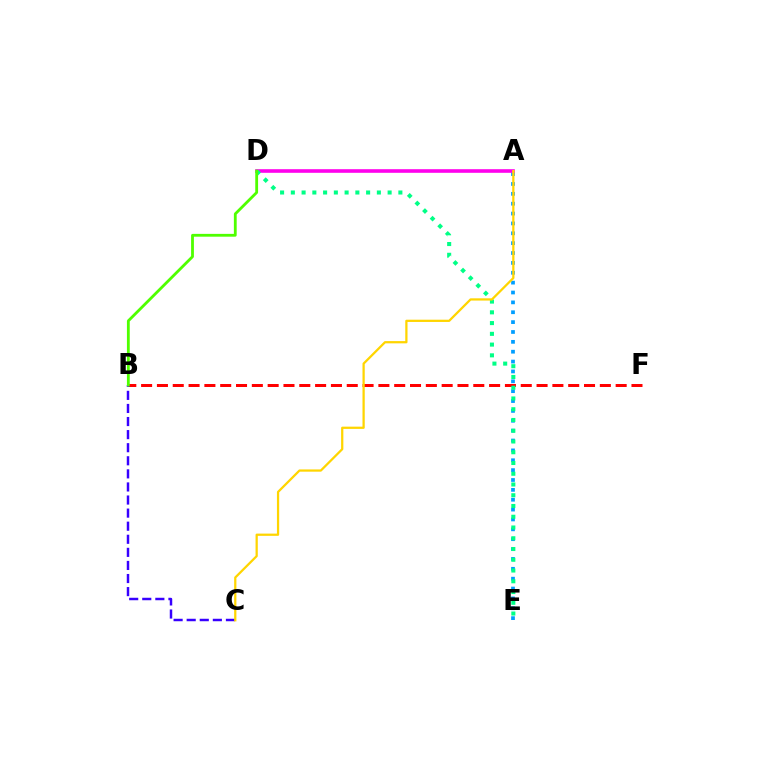{('A', 'E'): [{'color': '#009eff', 'line_style': 'dotted', 'thickness': 2.68}], ('B', 'F'): [{'color': '#ff0000', 'line_style': 'dashed', 'thickness': 2.15}], ('A', 'D'): [{'color': '#ff00ed', 'line_style': 'solid', 'thickness': 2.6}], ('D', 'E'): [{'color': '#00ff86', 'line_style': 'dotted', 'thickness': 2.92}], ('B', 'C'): [{'color': '#3700ff', 'line_style': 'dashed', 'thickness': 1.78}], ('B', 'D'): [{'color': '#4fff00', 'line_style': 'solid', 'thickness': 2.03}], ('A', 'C'): [{'color': '#ffd500', 'line_style': 'solid', 'thickness': 1.62}]}